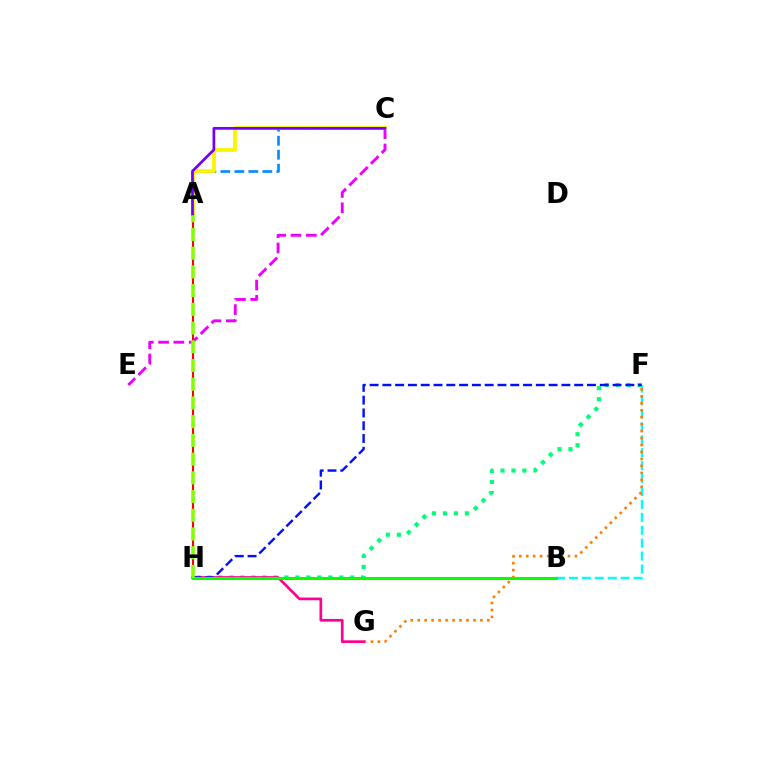{('A', 'C'): [{'color': '#008cff', 'line_style': 'dashed', 'thickness': 1.9}, {'color': '#fcf500', 'line_style': 'solid', 'thickness': 2.71}, {'color': '#7200ff', 'line_style': 'solid', 'thickness': 1.96}], ('C', 'E'): [{'color': '#ee00ff', 'line_style': 'dashed', 'thickness': 2.08}], ('F', 'H'): [{'color': '#00ff74', 'line_style': 'dotted', 'thickness': 2.98}, {'color': '#0010ff', 'line_style': 'dashed', 'thickness': 1.74}], ('A', 'H'): [{'color': '#ff0000', 'line_style': 'solid', 'thickness': 1.5}, {'color': '#84ff00', 'line_style': 'dashed', 'thickness': 2.54}], ('B', 'F'): [{'color': '#00fff6', 'line_style': 'dashed', 'thickness': 1.76}], ('F', 'G'): [{'color': '#ff7c00', 'line_style': 'dotted', 'thickness': 1.89}], ('G', 'H'): [{'color': '#ff0094', 'line_style': 'solid', 'thickness': 1.95}], ('B', 'H'): [{'color': '#08ff00', 'line_style': 'solid', 'thickness': 2.21}]}